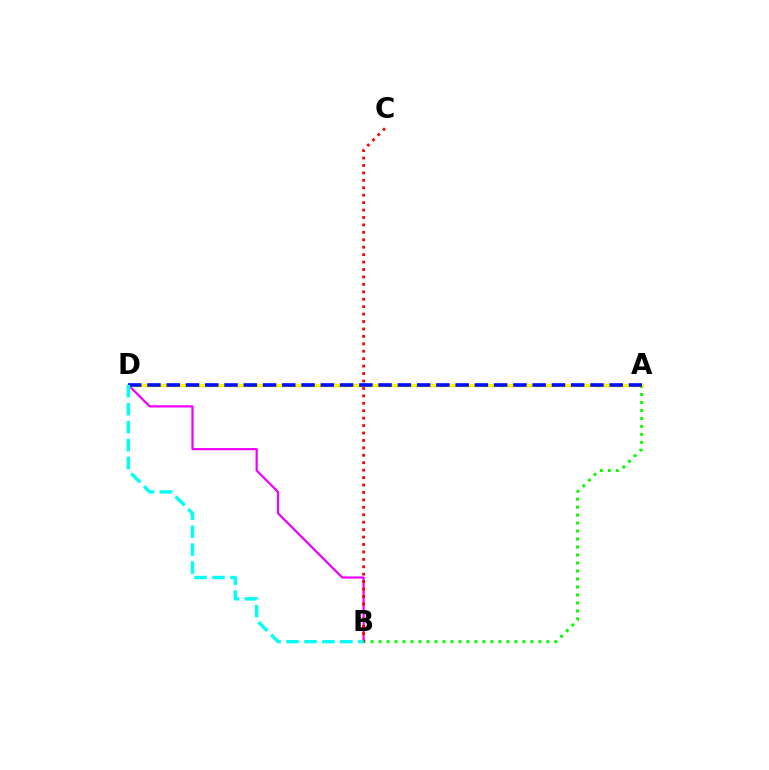{('A', 'B'): [{'color': '#08ff00', 'line_style': 'dotted', 'thickness': 2.17}], ('B', 'D'): [{'color': '#ee00ff', 'line_style': 'solid', 'thickness': 1.6}, {'color': '#00fff6', 'line_style': 'dashed', 'thickness': 2.44}], ('B', 'C'): [{'color': '#ff0000', 'line_style': 'dotted', 'thickness': 2.02}], ('A', 'D'): [{'color': '#fcf500', 'line_style': 'solid', 'thickness': 2.41}, {'color': '#0010ff', 'line_style': 'dashed', 'thickness': 2.62}]}